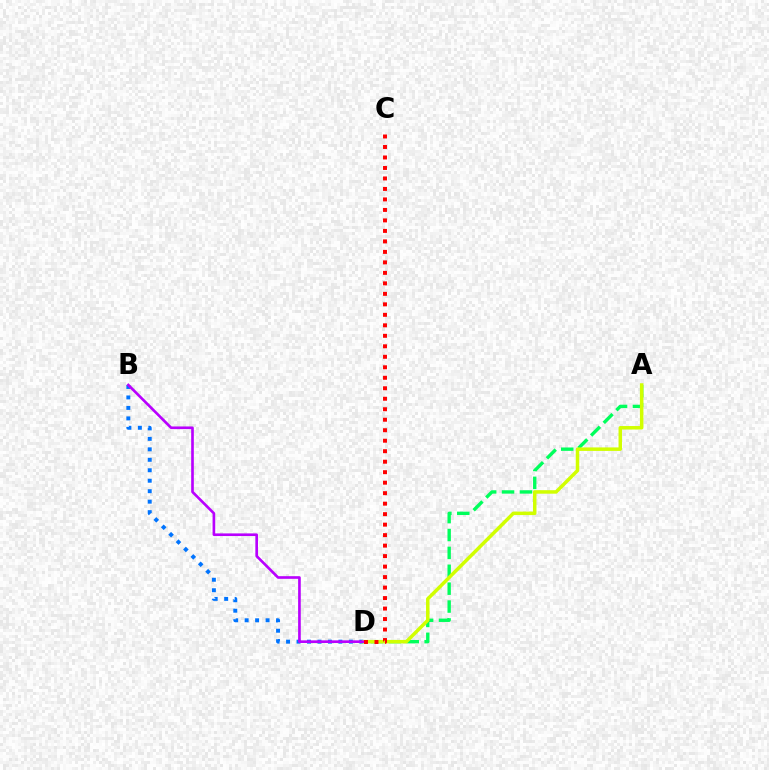{('B', 'D'): [{'color': '#0074ff', 'line_style': 'dotted', 'thickness': 2.84}, {'color': '#b900ff', 'line_style': 'solid', 'thickness': 1.9}], ('A', 'D'): [{'color': '#00ff5c', 'line_style': 'dashed', 'thickness': 2.43}, {'color': '#d1ff00', 'line_style': 'solid', 'thickness': 2.51}], ('C', 'D'): [{'color': '#ff0000', 'line_style': 'dotted', 'thickness': 2.85}]}